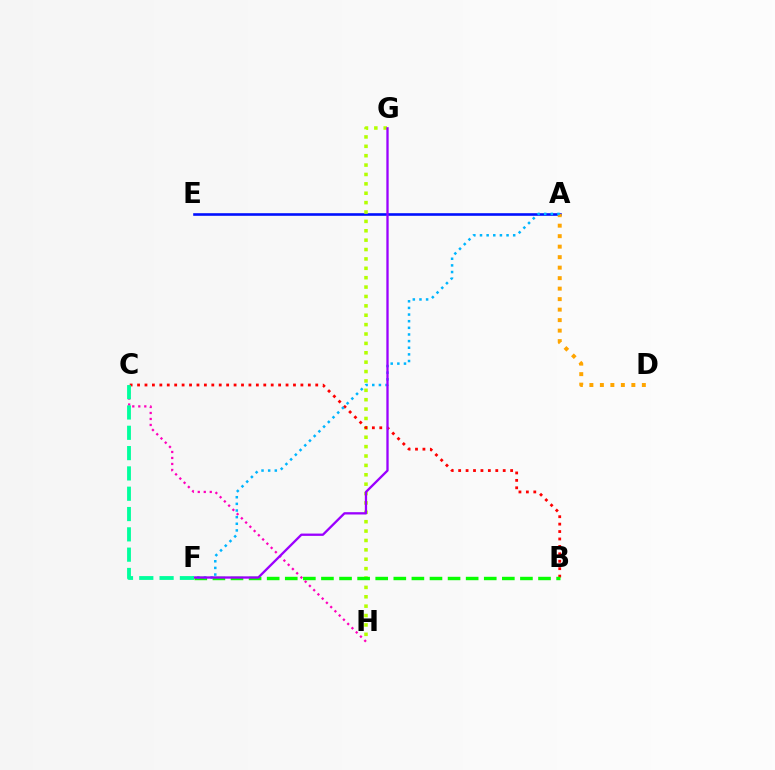{('A', 'E'): [{'color': '#0010ff', 'line_style': 'solid', 'thickness': 1.88}], ('G', 'H'): [{'color': '#b3ff00', 'line_style': 'dotted', 'thickness': 2.55}], ('C', 'H'): [{'color': '#ff00bd', 'line_style': 'dotted', 'thickness': 1.63}], ('B', 'C'): [{'color': '#ff0000', 'line_style': 'dotted', 'thickness': 2.02}], ('A', 'D'): [{'color': '#ffa500', 'line_style': 'dotted', 'thickness': 2.85}], ('B', 'F'): [{'color': '#08ff00', 'line_style': 'dashed', 'thickness': 2.46}], ('A', 'F'): [{'color': '#00b5ff', 'line_style': 'dotted', 'thickness': 1.8}], ('F', 'G'): [{'color': '#9b00ff', 'line_style': 'solid', 'thickness': 1.66}], ('C', 'F'): [{'color': '#00ff9d', 'line_style': 'dashed', 'thickness': 2.76}]}